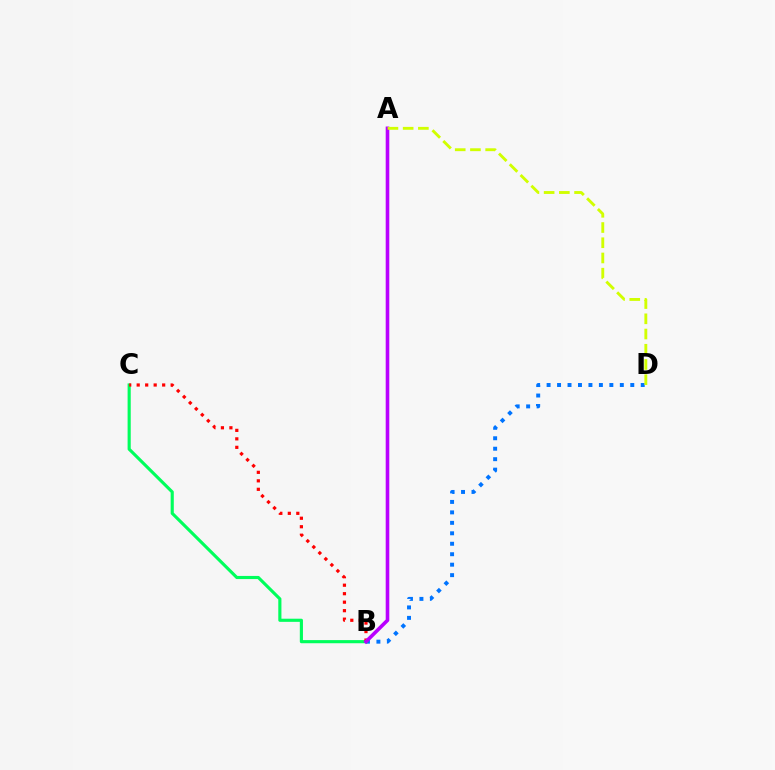{('B', 'D'): [{'color': '#0074ff', 'line_style': 'dotted', 'thickness': 2.84}], ('B', 'C'): [{'color': '#00ff5c', 'line_style': 'solid', 'thickness': 2.26}, {'color': '#ff0000', 'line_style': 'dotted', 'thickness': 2.31}], ('A', 'B'): [{'color': '#b900ff', 'line_style': 'solid', 'thickness': 2.59}], ('A', 'D'): [{'color': '#d1ff00', 'line_style': 'dashed', 'thickness': 2.07}]}